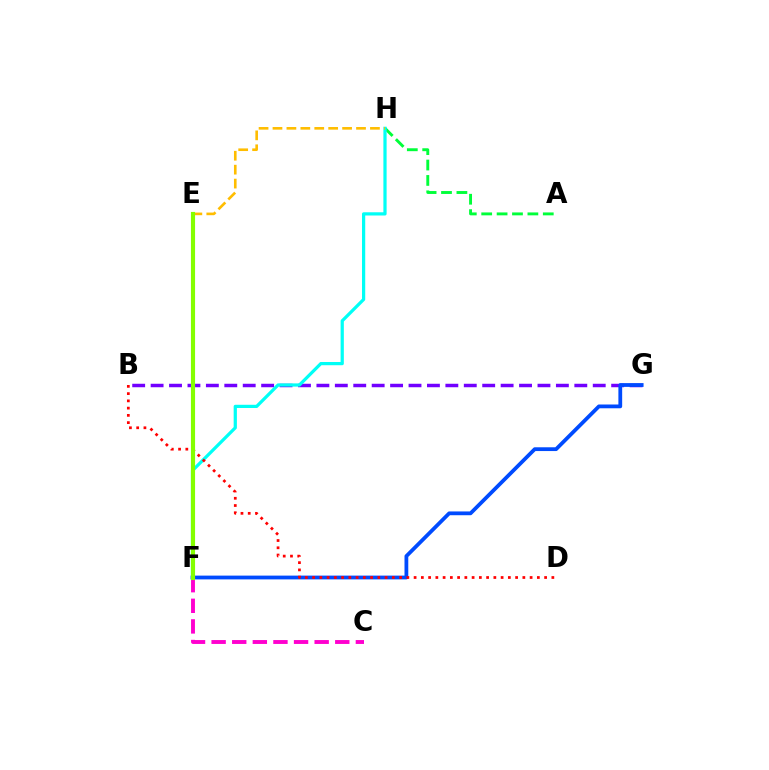{('A', 'H'): [{'color': '#00ff39', 'line_style': 'dashed', 'thickness': 2.09}], ('B', 'G'): [{'color': '#7200ff', 'line_style': 'dashed', 'thickness': 2.5}], ('F', 'G'): [{'color': '#004bff', 'line_style': 'solid', 'thickness': 2.72}], ('F', 'H'): [{'color': '#00fff6', 'line_style': 'solid', 'thickness': 2.32}], ('E', 'H'): [{'color': '#ffbd00', 'line_style': 'dashed', 'thickness': 1.89}], ('C', 'F'): [{'color': '#ff00cf', 'line_style': 'dashed', 'thickness': 2.8}], ('B', 'D'): [{'color': '#ff0000', 'line_style': 'dotted', 'thickness': 1.97}], ('E', 'F'): [{'color': '#84ff00', 'line_style': 'solid', 'thickness': 2.98}]}